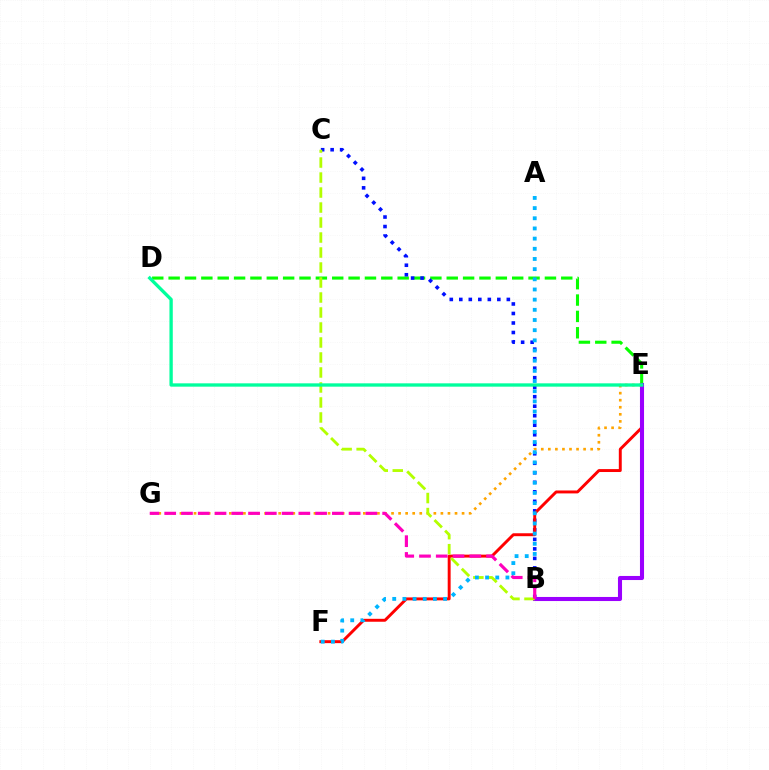{('D', 'E'): [{'color': '#08ff00', 'line_style': 'dashed', 'thickness': 2.22}, {'color': '#00ff9d', 'line_style': 'solid', 'thickness': 2.4}], ('B', 'C'): [{'color': '#0010ff', 'line_style': 'dotted', 'thickness': 2.58}, {'color': '#b3ff00', 'line_style': 'dashed', 'thickness': 2.04}], ('E', 'F'): [{'color': '#ff0000', 'line_style': 'solid', 'thickness': 2.11}], ('B', 'E'): [{'color': '#9b00ff', 'line_style': 'solid', 'thickness': 2.94}], ('E', 'G'): [{'color': '#ffa500', 'line_style': 'dotted', 'thickness': 1.92}], ('B', 'G'): [{'color': '#ff00bd', 'line_style': 'dashed', 'thickness': 2.28}], ('A', 'F'): [{'color': '#00b5ff', 'line_style': 'dotted', 'thickness': 2.76}]}